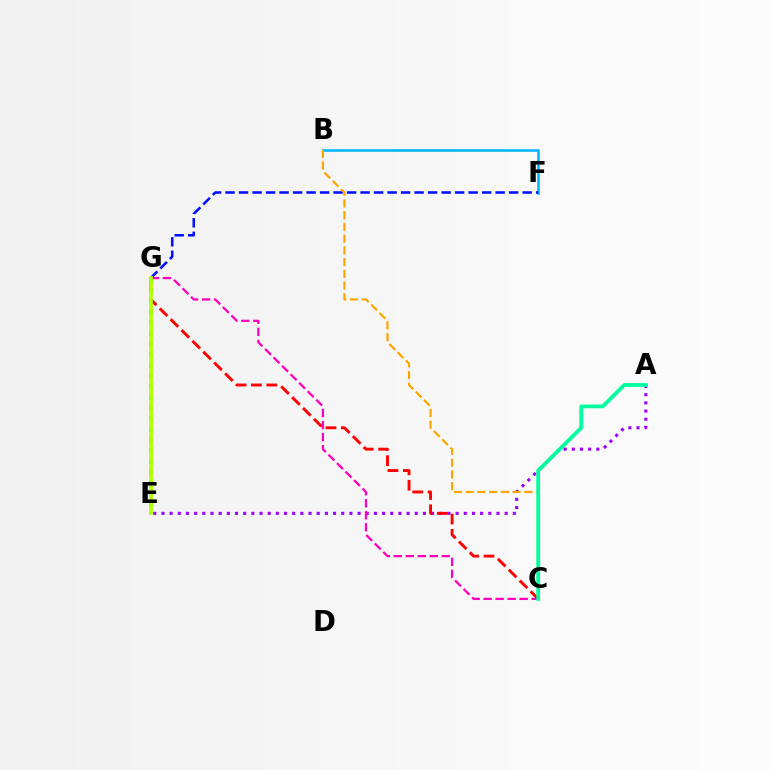{('A', 'E'): [{'color': '#9b00ff', 'line_style': 'dotted', 'thickness': 2.22}], ('B', 'F'): [{'color': '#00b5ff', 'line_style': 'solid', 'thickness': 1.84}], ('E', 'G'): [{'color': '#08ff00', 'line_style': 'dotted', 'thickness': 2.9}, {'color': '#b3ff00', 'line_style': 'solid', 'thickness': 2.65}], ('F', 'G'): [{'color': '#0010ff', 'line_style': 'dashed', 'thickness': 1.83}], ('C', 'G'): [{'color': '#ff0000', 'line_style': 'dashed', 'thickness': 2.09}, {'color': '#ff00bd', 'line_style': 'dashed', 'thickness': 1.63}], ('B', 'C'): [{'color': '#ffa500', 'line_style': 'dashed', 'thickness': 1.59}], ('A', 'C'): [{'color': '#00ff9d', 'line_style': 'solid', 'thickness': 2.74}]}